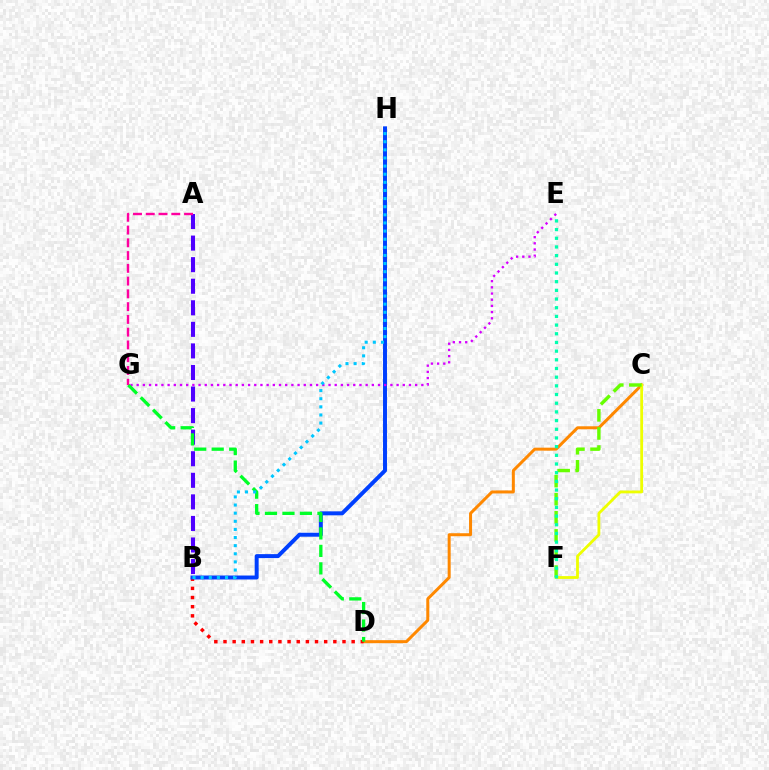{('C', 'D'): [{'color': '#ff8800', 'line_style': 'solid', 'thickness': 2.16}], ('C', 'F'): [{'color': '#eeff00', 'line_style': 'solid', 'thickness': 2.02}, {'color': '#66ff00', 'line_style': 'dashed', 'thickness': 2.46}], ('B', 'D'): [{'color': '#ff0000', 'line_style': 'dotted', 'thickness': 2.49}], ('B', 'H'): [{'color': '#003fff', 'line_style': 'solid', 'thickness': 2.85}, {'color': '#00c7ff', 'line_style': 'dotted', 'thickness': 2.21}], ('E', 'G'): [{'color': '#d600ff', 'line_style': 'dotted', 'thickness': 1.68}], ('A', 'B'): [{'color': '#4f00ff', 'line_style': 'dashed', 'thickness': 2.93}], ('D', 'G'): [{'color': '#00ff27', 'line_style': 'dashed', 'thickness': 2.38}], ('E', 'F'): [{'color': '#00ffaf', 'line_style': 'dotted', 'thickness': 2.36}], ('A', 'G'): [{'color': '#ff00a0', 'line_style': 'dashed', 'thickness': 1.73}]}